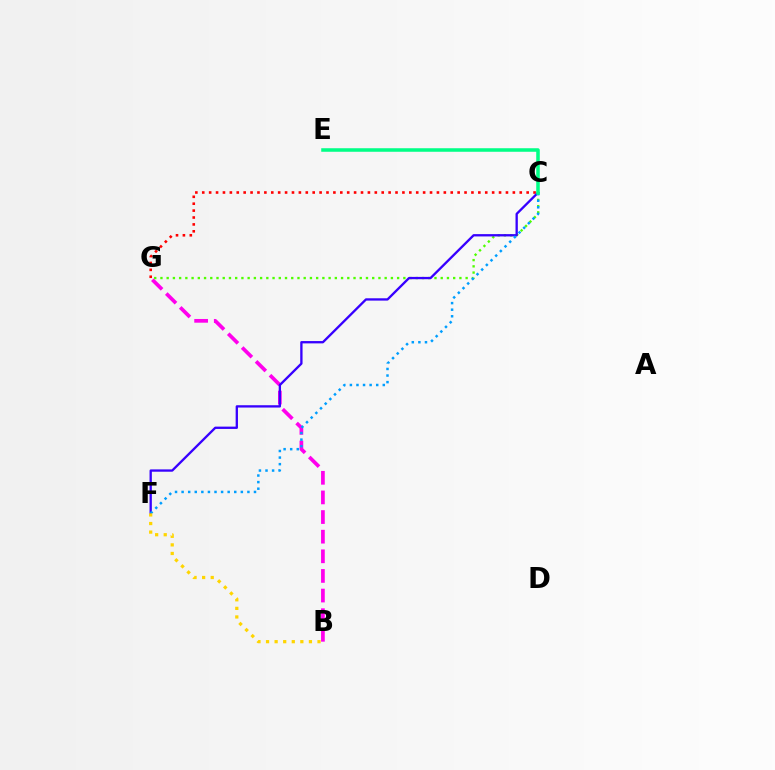{('C', 'G'): [{'color': '#ff0000', 'line_style': 'dotted', 'thickness': 1.88}, {'color': '#4fff00', 'line_style': 'dotted', 'thickness': 1.69}], ('B', 'G'): [{'color': '#ff00ed', 'line_style': 'dashed', 'thickness': 2.67}], ('C', 'F'): [{'color': '#3700ff', 'line_style': 'solid', 'thickness': 1.67}, {'color': '#009eff', 'line_style': 'dotted', 'thickness': 1.79}], ('B', 'F'): [{'color': '#ffd500', 'line_style': 'dotted', 'thickness': 2.33}], ('C', 'E'): [{'color': '#00ff86', 'line_style': 'solid', 'thickness': 2.54}]}